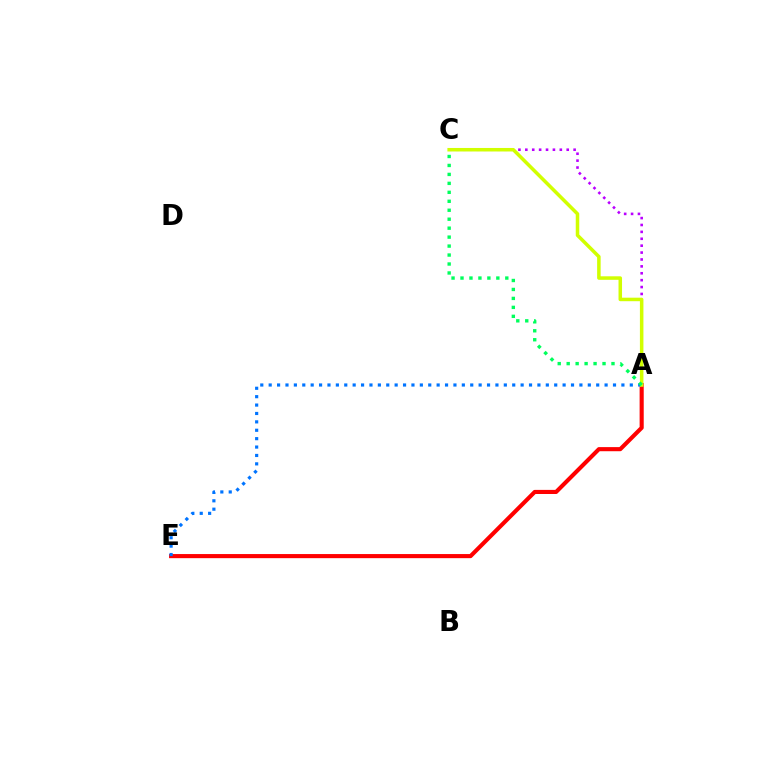{('A', 'E'): [{'color': '#ff0000', 'line_style': 'solid', 'thickness': 2.96}, {'color': '#0074ff', 'line_style': 'dotted', 'thickness': 2.28}], ('A', 'C'): [{'color': '#b900ff', 'line_style': 'dotted', 'thickness': 1.87}, {'color': '#d1ff00', 'line_style': 'solid', 'thickness': 2.53}, {'color': '#00ff5c', 'line_style': 'dotted', 'thickness': 2.43}]}